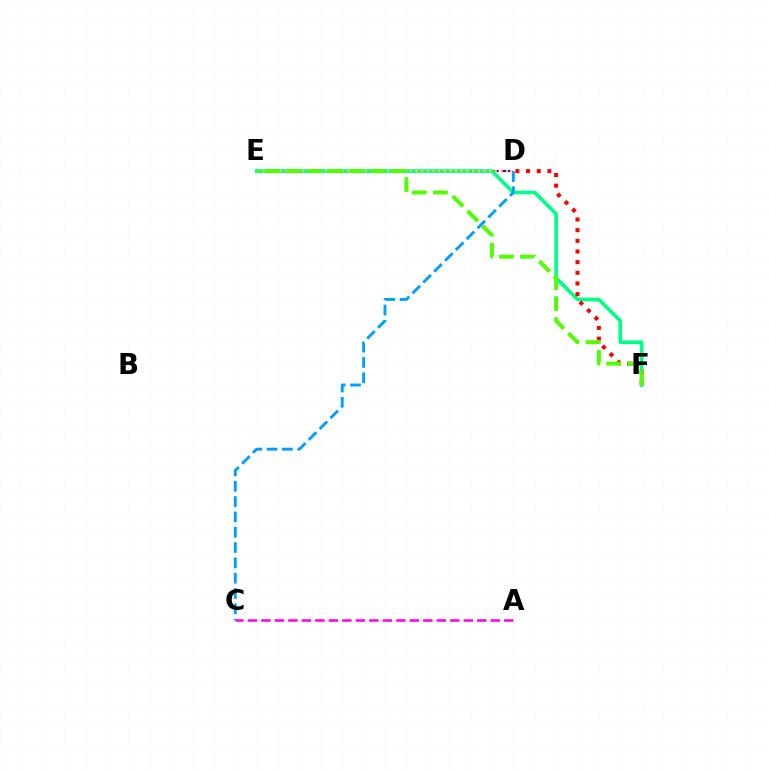{('D', 'E'): [{'color': '#3700ff', 'line_style': 'dashed', 'thickness': 1.59}, {'color': '#ffd500', 'line_style': 'dotted', 'thickness': 1.54}], ('A', 'C'): [{'color': '#ff00ed', 'line_style': 'dashed', 'thickness': 1.83}], ('E', 'F'): [{'color': '#00ff86', 'line_style': 'solid', 'thickness': 2.64}, {'color': '#4fff00', 'line_style': 'dashed', 'thickness': 2.86}], ('D', 'F'): [{'color': '#ff0000', 'line_style': 'dotted', 'thickness': 2.9}], ('C', 'D'): [{'color': '#009eff', 'line_style': 'dashed', 'thickness': 2.08}]}